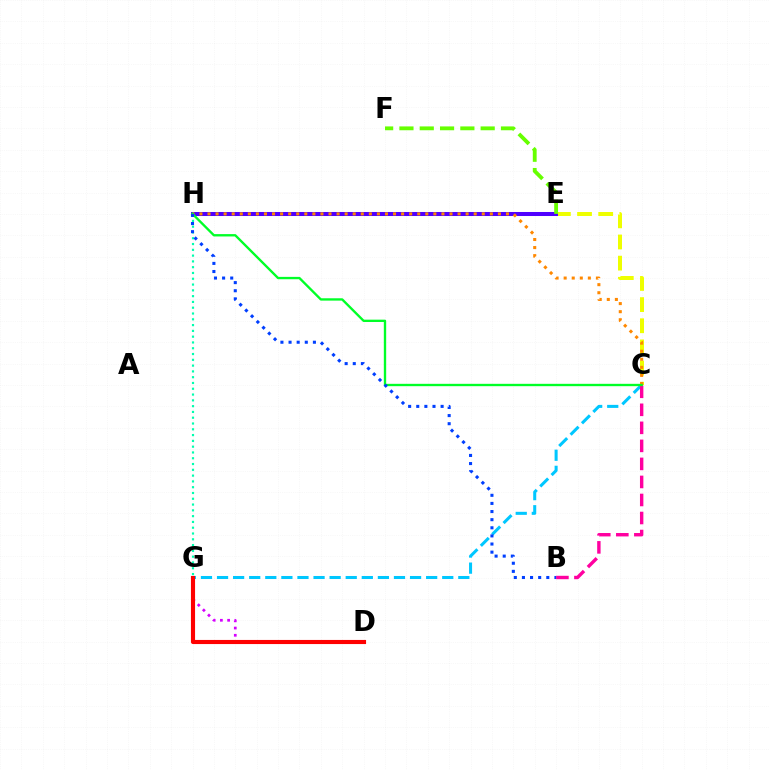{('D', 'G'): [{'color': '#d600ff', 'line_style': 'dotted', 'thickness': 1.96}, {'color': '#ff0000', 'line_style': 'solid', 'thickness': 2.97}], ('C', 'E'): [{'color': '#eeff00', 'line_style': 'dashed', 'thickness': 2.87}], ('E', 'H'): [{'color': '#4f00ff', 'line_style': 'solid', 'thickness': 2.9}], ('C', 'H'): [{'color': '#ff8800', 'line_style': 'dotted', 'thickness': 2.19}, {'color': '#00ff27', 'line_style': 'solid', 'thickness': 1.69}], ('C', 'G'): [{'color': '#00c7ff', 'line_style': 'dashed', 'thickness': 2.19}], ('G', 'H'): [{'color': '#00ffaf', 'line_style': 'dotted', 'thickness': 1.57}], ('B', 'C'): [{'color': '#ff00a0', 'line_style': 'dashed', 'thickness': 2.45}], ('E', 'F'): [{'color': '#66ff00', 'line_style': 'dashed', 'thickness': 2.76}], ('B', 'H'): [{'color': '#003fff', 'line_style': 'dotted', 'thickness': 2.21}]}